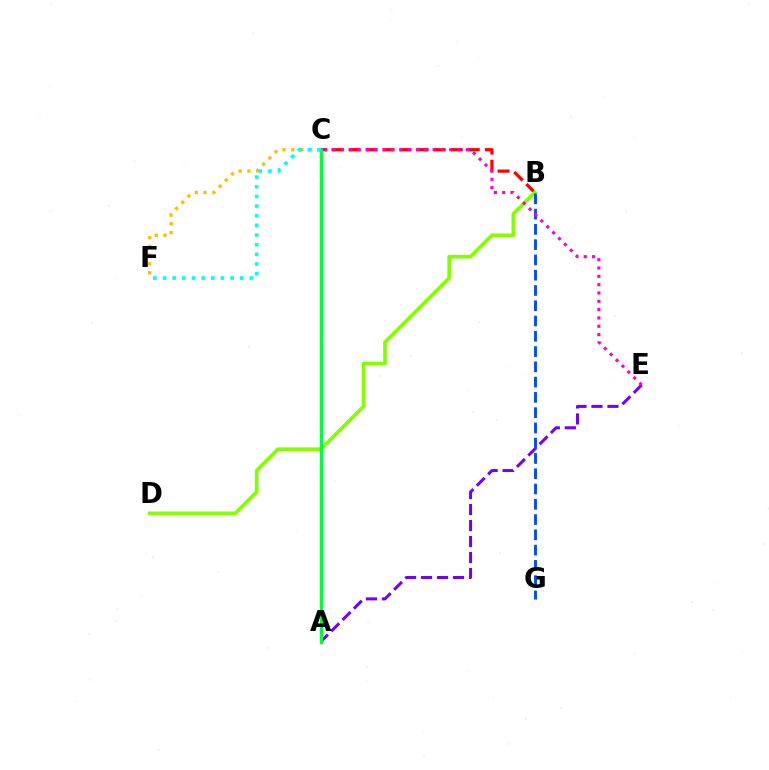{('C', 'F'): [{'color': '#ffbd00', 'line_style': 'dotted', 'thickness': 2.39}, {'color': '#00fff6', 'line_style': 'dotted', 'thickness': 2.62}], ('B', 'C'): [{'color': '#ff0000', 'line_style': 'dashed', 'thickness': 2.32}], ('B', 'D'): [{'color': '#84ff00', 'line_style': 'solid', 'thickness': 2.64}], ('A', 'E'): [{'color': '#7200ff', 'line_style': 'dashed', 'thickness': 2.17}], ('A', 'C'): [{'color': '#00ff39', 'line_style': 'solid', 'thickness': 2.36}], ('B', 'G'): [{'color': '#004bff', 'line_style': 'dashed', 'thickness': 2.07}], ('C', 'E'): [{'color': '#ff00cf', 'line_style': 'dotted', 'thickness': 2.26}]}